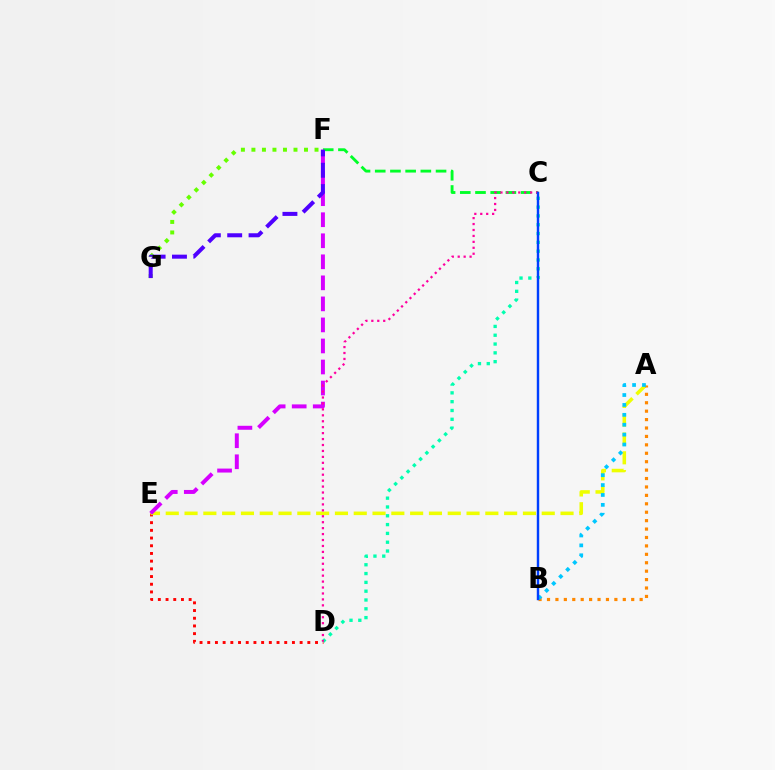{('D', 'E'): [{'color': '#ff0000', 'line_style': 'dotted', 'thickness': 2.09}], ('A', 'E'): [{'color': '#eeff00', 'line_style': 'dashed', 'thickness': 2.55}], ('C', 'D'): [{'color': '#00ffaf', 'line_style': 'dotted', 'thickness': 2.39}, {'color': '#ff00a0', 'line_style': 'dotted', 'thickness': 1.61}], ('C', 'F'): [{'color': '#00ff27', 'line_style': 'dashed', 'thickness': 2.07}], ('F', 'G'): [{'color': '#66ff00', 'line_style': 'dotted', 'thickness': 2.86}, {'color': '#4f00ff', 'line_style': 'dashed', 'thickness': 2.9}], ('A', 'B'): [{'color': '#ff8800', 'line_style': 'dotted', 'thickness': 2.29}, {'color': '#00c7ff', 'line_style': 'dotted', 'thickness': 2.69}], ('E', 'F'): [{'color': '#d600ff', 'line_style': 'dashed', 'thickness': 2.86}], ('B', 'C'): [{'color': '#003fff', 'line_style': 'solid', 'thickness': 1.75}]}